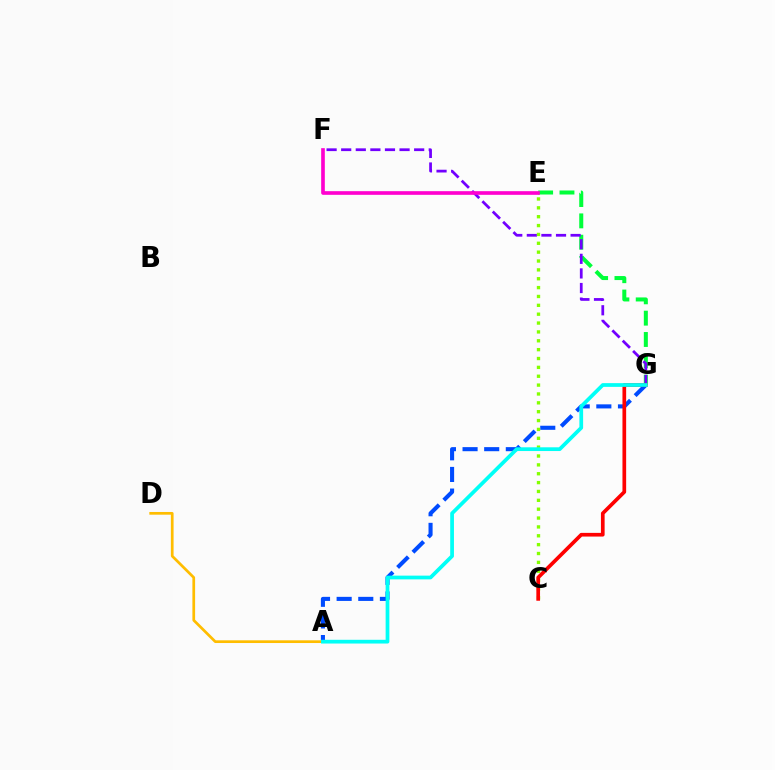{('E', 'G'): [{'color': '#00ff39', 'line_style': 'dashed', 'thickness': 2.9}], ('A', 'G'): [{'color': '#004bff', 'line_style': 'dashed', 'thickness': 2.94}, {'color': '#00fff6', 'line_style': 'solid', 'thickness': 2.69}], ('A', 'D'): [{'color': '#ffbd00', 'line_style': 'solid', 'thickness': 1.95}], ('F', 'G'): [{'color': '#7200ff', 'line_style': 'dashed', 'thickness': 1.98}], ('C', 'E'): [{'color': '#84ff00', 'line_style': 'dotted', 'thickness': 2.41}], ('C', 'G'): [{'color': '#ff0000', 'line_style': 'solid', 'thickness': 2.66}], ('E', 'F'): [{'color': '#ff00cf', 'line_style': 'solid', 'thickness': 2.63}]}